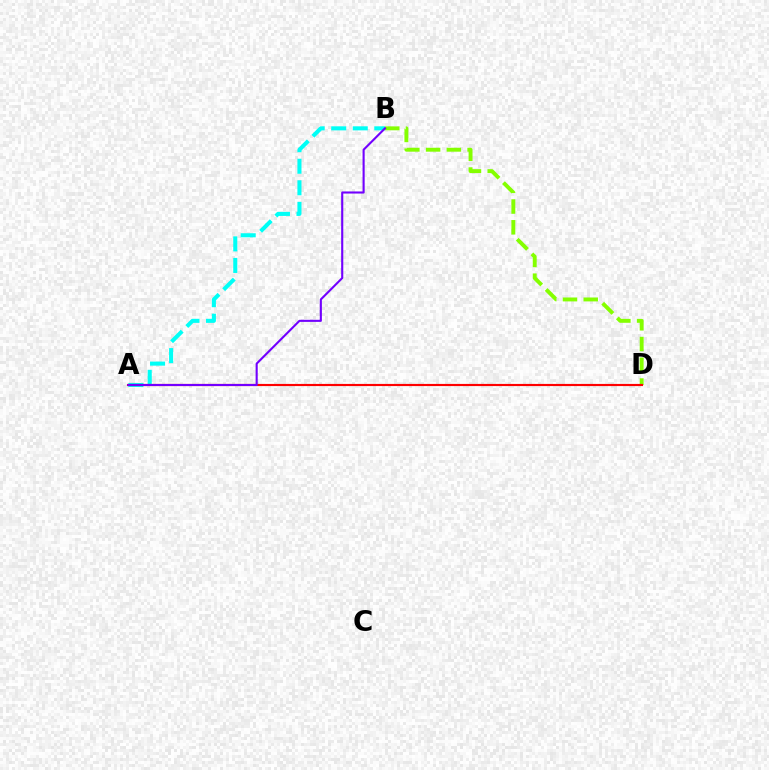{('B', 'D'): [{'color': '#84ff00', 'line_style': 'dashed', 'thickness': 2.82}], ('A', 'B'): [{'color': '#00fff6', 'line_style': 'dashed', 'thickness': 2.93}, {'color': '#7200ff', 'line_style': 'solid', 'thickness': 1.52}], ('A', 'D'): [{'color': '#ff0000', 'line_style': 'solid', 'thickness': 1.55}]}